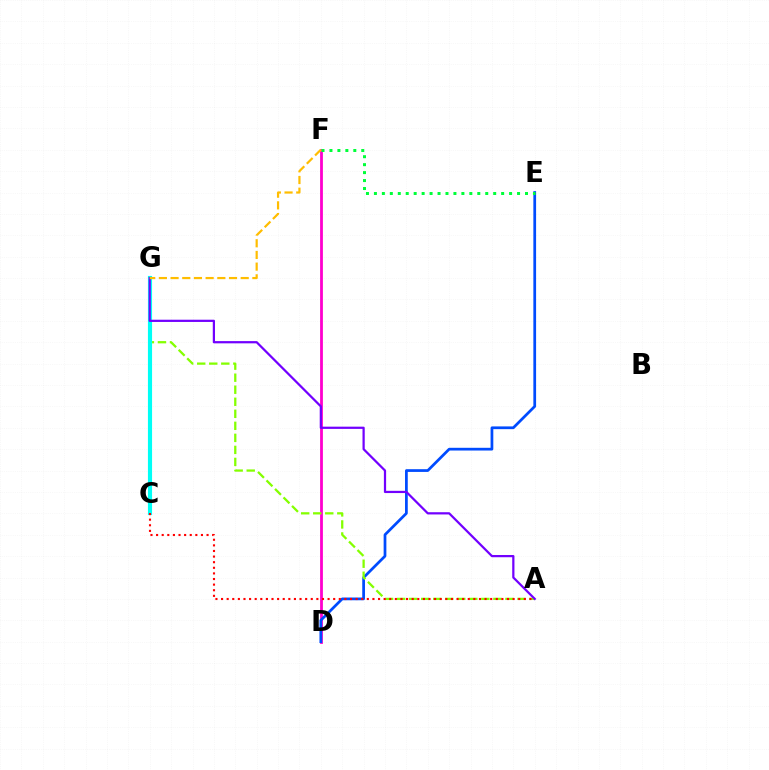{('D', 'F'): [{'color': '#ff00cf', 'line_style': 'solid', 'thickness': 2.01}], ('D', 'E'): [{'color': '#004bff', 'line_style': 'solid', 'thickness': 1.97}], ('A', 'G'): [{'color': '#84ff00', 'line_style': 'dashed', 'thickness': 1.63}, {'color': '#7200ff', 'line_style': 'solid', 'thickness': 1.61}], ('C', 'G'): [{'color': '#00fff6', 'line_style': 'solid', 'thickness': 2.98}], ('A', 'C'): [{'color': '#ff0000', 'line_style': 'dotted', 'thickness': 1.52}], ('E', 'F'): [{'color': '#00ff39', 'line_style': 'dotted', 'thickness': 2.16}], ('F', 'G'): [{'color': '#ffbd00', 'line_style': 'dashed', 'thickness': 1.59}]}